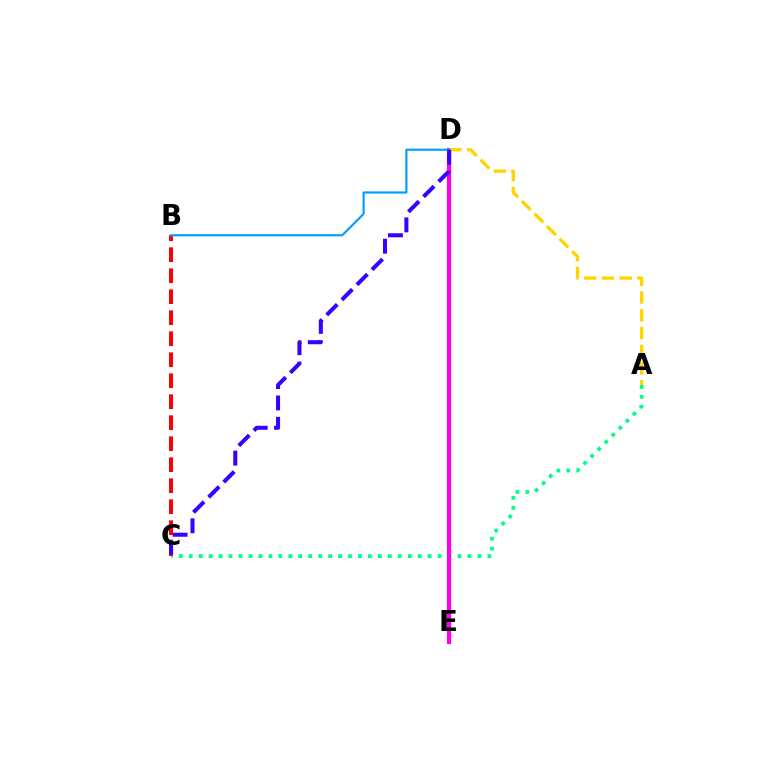{('A', 'C'): [{'color': '#00ff86', 'line_style': 'dotted', 'thickness': 2.7}], ('D', 'E'): [{'color': '#4fff00', 'line_style': 'solid', 'thickness': 2.68}, {'color': '#ff00ed', 'line_style': 'solid', 'thickness': 3.0}], ('A', 'D'): [{'color': '#ffd500', 'line_style': 'dashed', 'thickness': 2.41}], ('B', 'C'): [{'color': '#ff0000', 'line_style': 'dashed', 'thickness': 2.85}], ('B', 'D'): [{'color': '#009eff', 'line_style': 'solid', 'thickness': 1.56}], ('C', 'D'): [{'color': '#3700ff', 'line_style': 'dashed', 'thickness': 2.9}]}